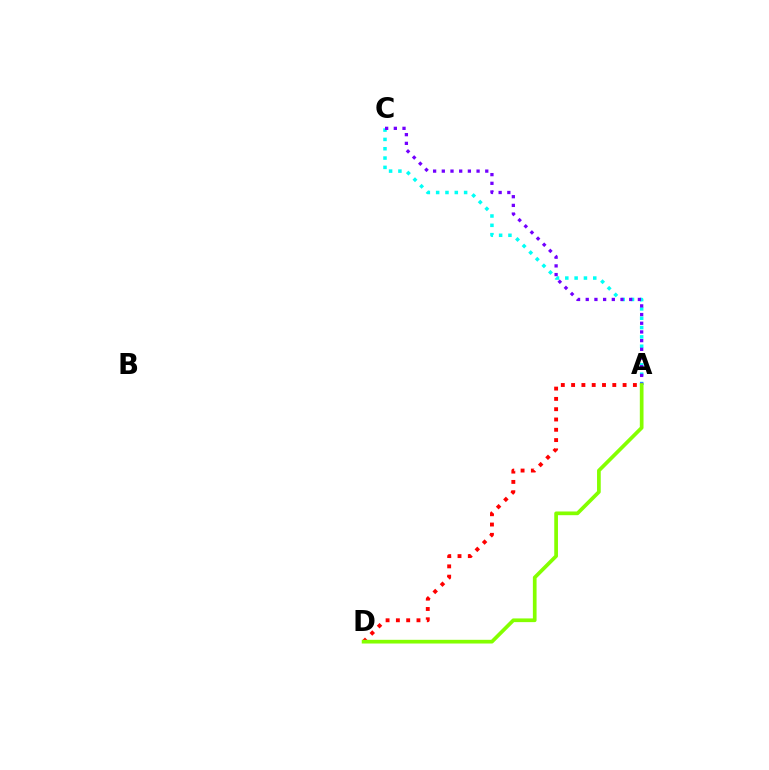{('A', 'C'): [{'color': '#00fff6', 'line_style': 'dotted', 'thickness': 2.53}, {'color': '#7200ff', 'line_style': 'dotted', 'thickness': 2.36}], ('A', 'D'): [{'color': '#ff0000', 'line_style': 'dotted', 'thickness': 2.8}, {'color': '#84ff00', 'line_style': 'solid', 'thickness': 2.67}]}